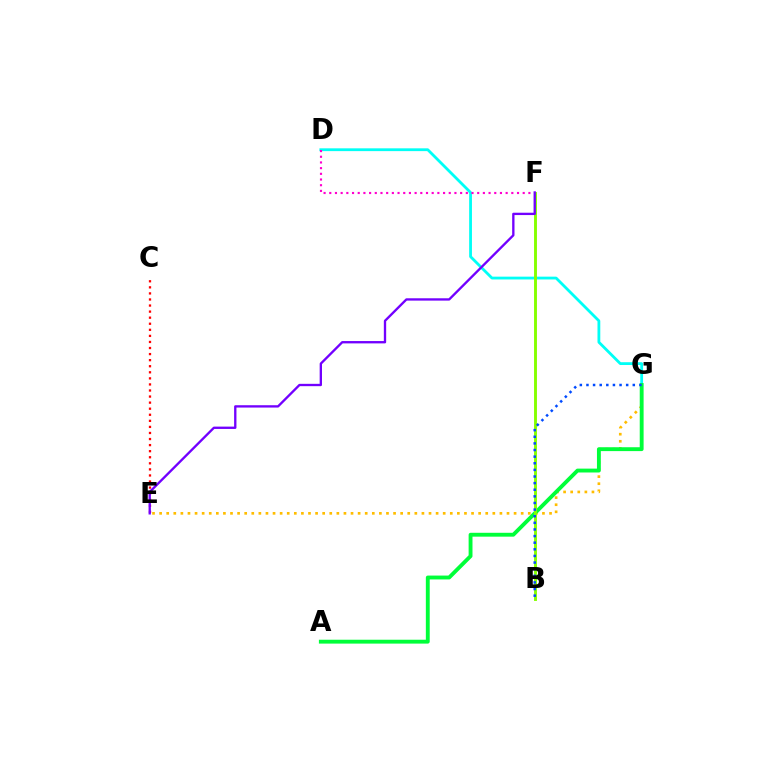{('D', 'G'): [{'color': '#00fff6', 'line_style': 'solid', 'thickness': 2.02}], ('D', 'F'): [{'color': '#ff00cf', 'line_style': 'dotted', 'thickness': 1.55}], ('E', 'G'): [{'color': '#ffbd00', 'line_style': 'dotted', 'thickness': 1.93}], ('A', 'G'): [{'color': '#00ff39', 'line_style': 'solid', 'thickness': 2.79}], ('B', 'F'): [{'color': '#84ff00', 'line_style': 'solid', 'thickness': 2.09}], ('B', 'G'): [{'color': '#004bff', 'line_style': 'dotted', 'thickness': 1.8}], ('C', 'E'): [{'color': '#ff0000', 'line_style': 'dotted', 'thickness': 1.65}], ('E', 'F'): [{'color': '#7200ff', 'line_style': 'solid', 'thickness': 1.68}]}